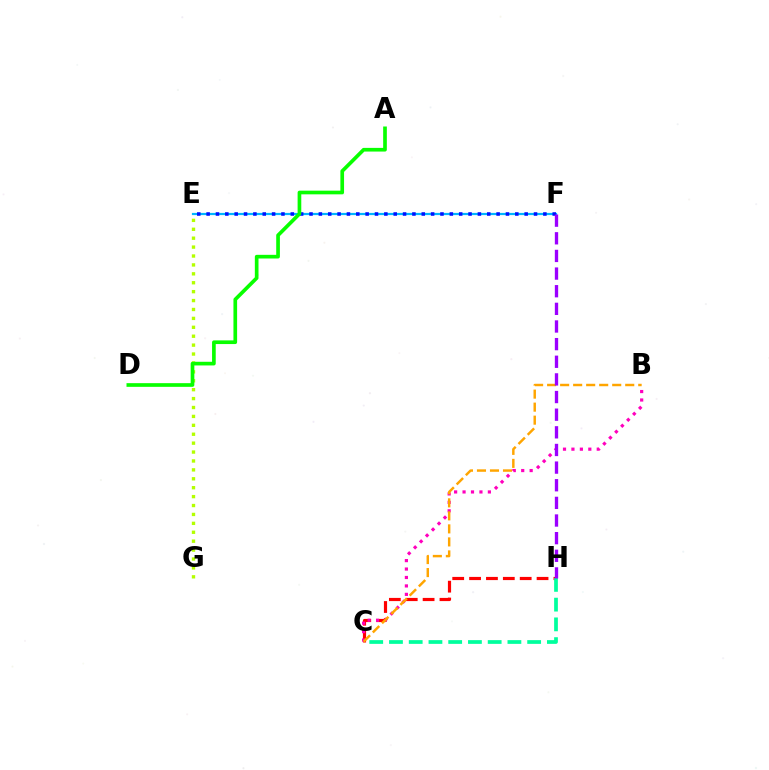{('C', 'H'): [{'color': '#ff0000', 'line_style': 'dashed', 'thickness': 2.29}, {'color': '#00ff9d', 'line_style': 'dashed', 'thickness': 2.68}], ('B', 'C'): [{'color': '#ff00bd', 'line_style': 'dotted', 'thickness': 2.29}, {'color': '#ffa500', 'line_style': 'dashed', 'thickness': 1.77}], ('E', 'F'): [{'color': '#00b5ff', 'line_style': 'solid', 'thickness': 1.59}, {'color': '#0010ff', 'line_style': 'dotted', 'thickness': 2.54}], ('E', 'G'): [{'color': '#b3ff00', 'line_style': 'dotted', 'thickness': 2.42}], ('A', 'D'): [{'color': '#08ff00', 'line_style': 'solid', 'thickness': 2.64}], ('F', 'H'): [{'color': '#9b00ff', 'line_style': 'dashed', 'thickness': 2.4}]}